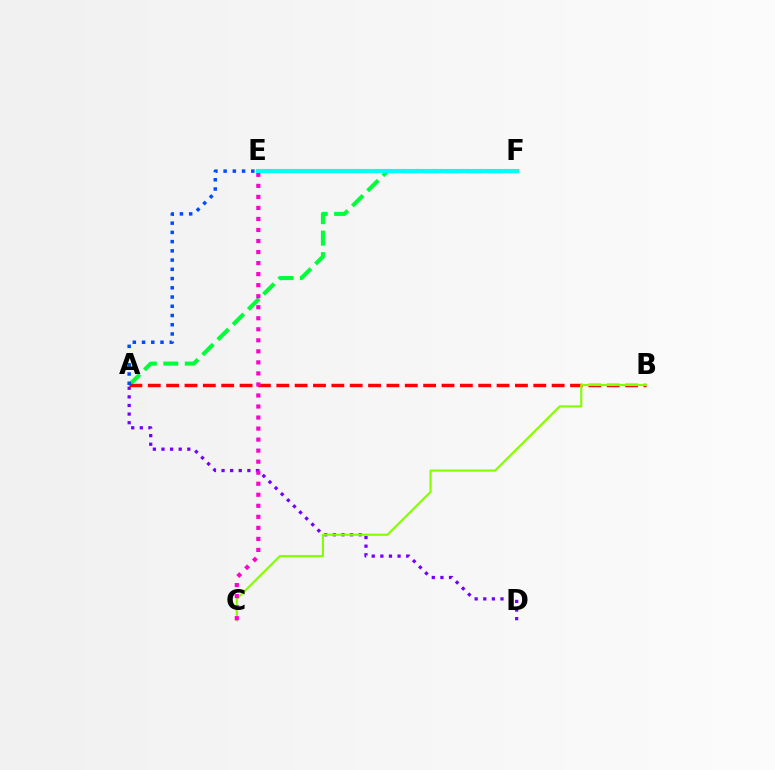{('E', 'F'): [{'color': '#ffbd00', 'line_style': 'solid', 'thickness': 2.9}, {'color': '#00fff6', 'line_style': 'solid', 'thickness': 2.94}], ('A', 'D'): [{'color': '#7200ff', 'line_style': 'dotted', 'thickness': 2.34}], ('A', 'F'): [{'color': '#00ff39', 'line_style': 'dashed', 'thickness': 2.92}], ('A', 'B'): [{'color': '#ff0000', 'line_style': 'dashed', 'thickness': 2.49}], ('B', 'C'): [{'color': '#84ff00', 'line_style': 'solid', 'thickness': 1.54}], ('C', 'E'): [{'color': '#ff00cf', 'line_style': 'dotted', 'thickness': 3.0}], ('A', 'E'): [{'color': '#004bff', 'line_style': 'dotted', 'thickness': 2.51}]}